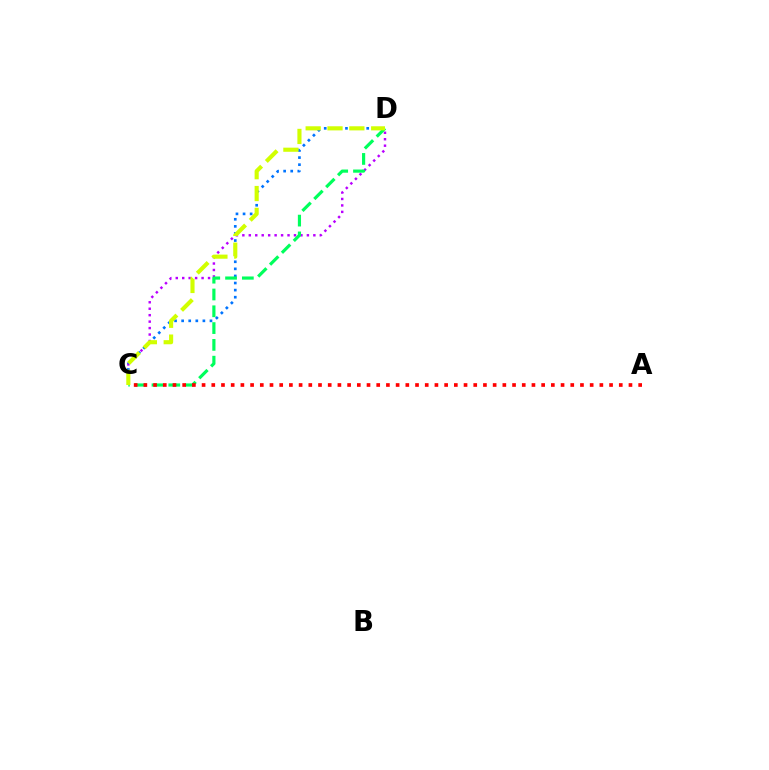{('C', 'D'): [{'color': '#b900ff', 'line_style': 'dotted', 'thickness': 1.75}, {'color': '#0074ff', 'line_style': 'dotted', 'thickness': 1.92}, {'color': '#00ff5c', 'line_style': 'dashed', 'thickness': 2.28}, {'color': '#d1ff00', 'line_style': 'dashed', 'thickness': 2.97}], ('A', 'C'): [{'color': '#ff0000', 'line_style': 'dotted', 'thickness': 2.64}]}